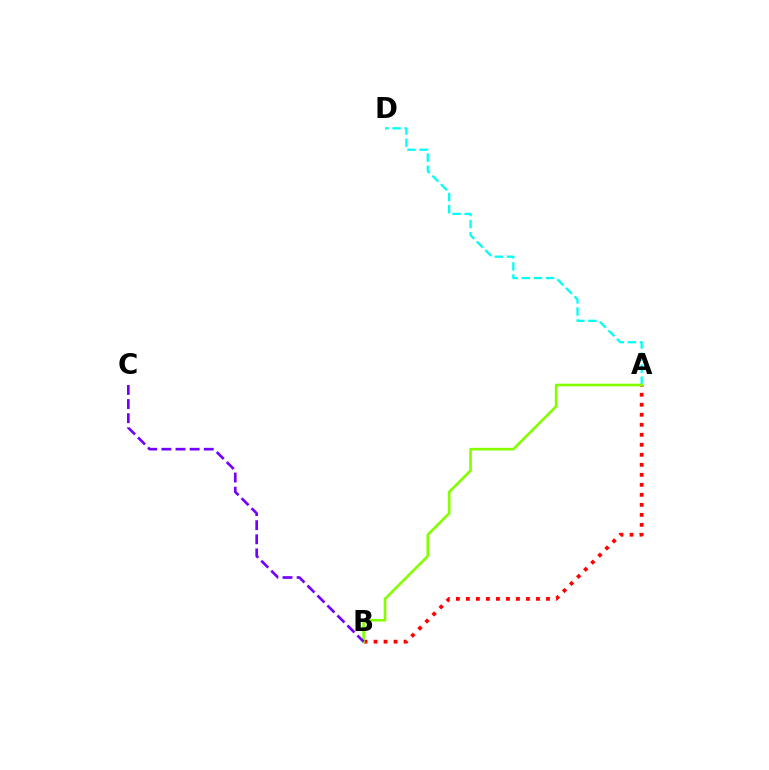{('A', 'D'): [{'color': '#00fff6', 'line_style': 'dashed', 'thickness': 1.64}], ('A', 'B'): [{'color': '#ff0000', 'line_style': 'dotted', 'thickness': 2.72}, {'color': '#84ff00', 'line_style': 'solid', 'thickness': 1.9}], ('B', 'C'): [{'color': '#7200ff', 'line_style': 'dashed', 'thickness': 1.92}]}